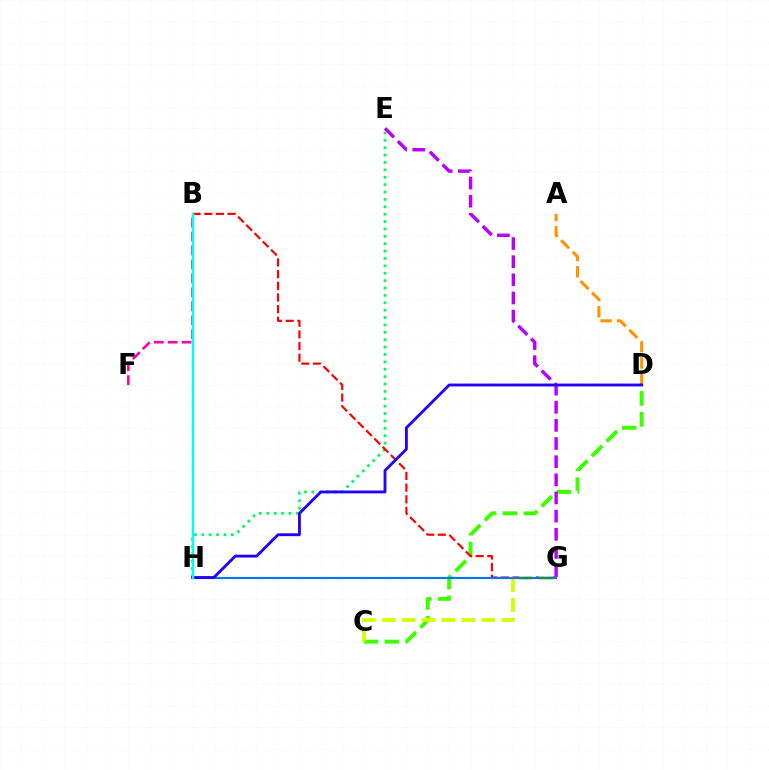{('C', 'D'): [{'color': '#3dff00', 'line_style': 'dashed', 'thickness': 2.84}], ('E', 'H'): [{'color': '#00ff5c', 'line_style': 'dotted', 'thickness': 2.01}], ('B', 'G'): [{'color': '#ff0000', 'line_style': 'dashed', 'thickness': 1.59}], ('A', 'D'): [{'color': '#ff9400', 'line_style': 'dashed', 'thickness': 2.21}], ('C', 'G'): [{'color': '#d1ff00', 'line_style': 'dashed', 'thickness': 2.7}], ('G', 'H'): [{'color': '#0074ff', 'line_style': 'solid', 'thickness': 1.55}], ('E', 'G'): [{'color': '#b900ff', 'line_style': 'dashed', 'thickness': 2.47}], ('D', 'H'): [{'color': '#2500ff', 'line_style': 'solid', 'thickness': 2.06}], ('B', 'F'): [{'color': '#ff00ac', 'line_style': 'dashed', 'thickness': 1.89}], ('B', 'H'): [{'color': '#00fff6', 'line_style': 'solid', 'thickness': 1.74}]}